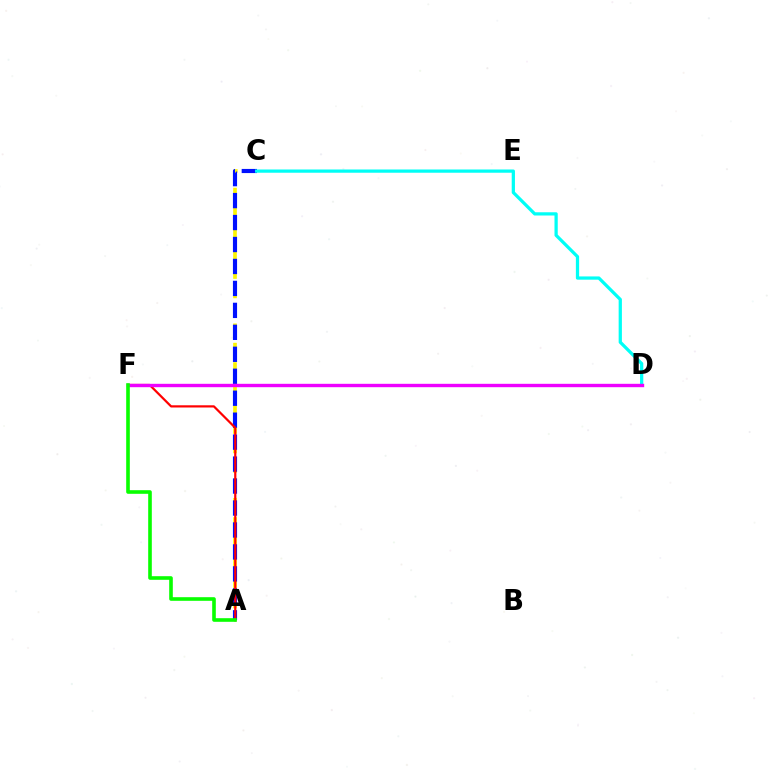{('A', 'C'): [{'color': '#fcf500', 'line_style': 'dashed', 'thickness': 2.63}, {'color': '#0010ff', 'line_style': 'dashed', 'thickness': 2.98}], ('C', 'D'): [{'color': '#00fff6', 'line_style': 'solid', 'thickness': 2.34}], ('A', 'F'): [{'color': '#ff0000', 'line_style': 'solid', 'thickness': 1.59}, {'color': '#08ff00', 'line_style': 'solid', 'thickness': 2.6}], ('D', 'F'): [{'color': '#ee00ff', 'line_style': 'solid', 'thickness': 2.44}]}